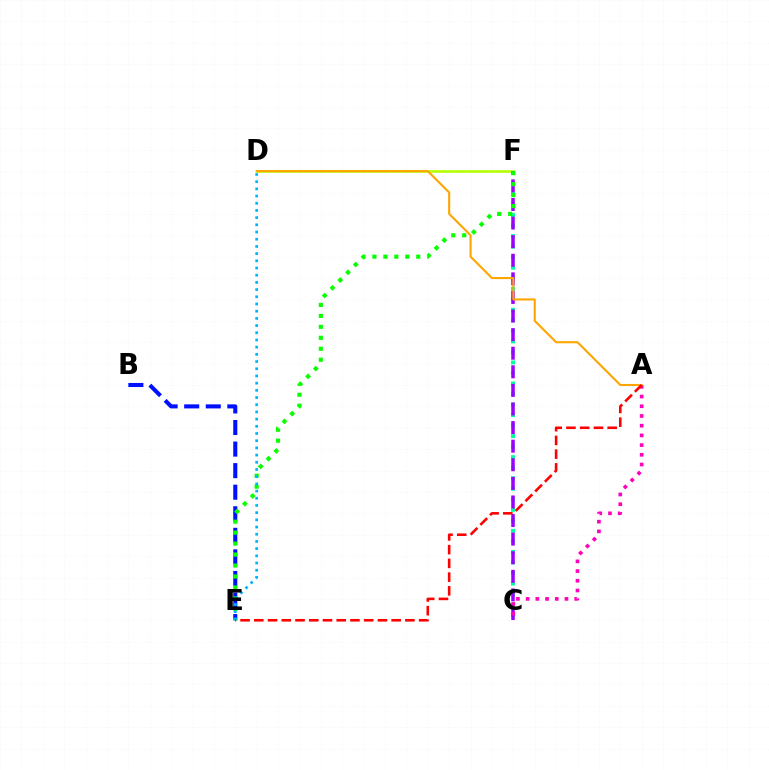{('C', 'F'): [{'color': '#00ff9d', 'line_style': 'dotted', 'thickness': 2.86}, {'color': '#9b00ff', 'line_style': 'dashed', 'thickness': 2.53}], ('D', 'F'): [{'color': '#b3ff00', 'line_style': 'solid', 'thickness': 1.87}], ('A', 'C'): [{'color': '#ff00bd', 'line_style': 'dotted', 'thickness': 2.64}], ('A', 'D'): [{'color': '#ffa500', 'line_style': 'solid', 'thickness': 1.51}], ('B', 'E'): [{'color': '#0010ff', 'line_style': 'dashed', 'thickness': 2.93}], ('E', 'F'): [{'color': '#08ff00', 'line_style': 'dotted', 'thickness': 2.98}], ('D', 'E'): [{'color': '#00b5ff', 'line_style': 'dotted', 'thickness': 1.96}], ('A', 'E'): [{'color': '#ff0000', 'line_style': 'dashed', 'thickness': 1.87}]}